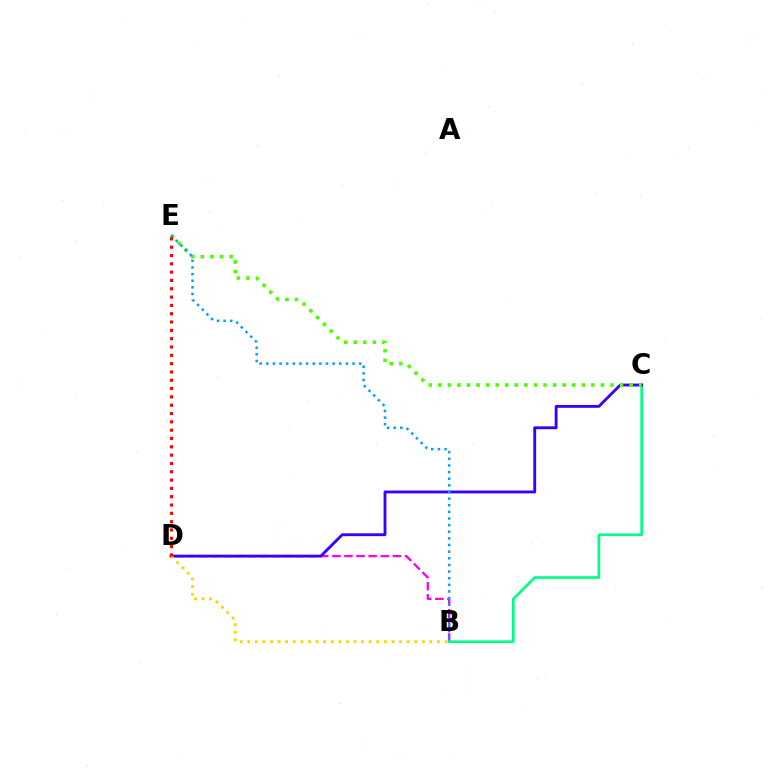{('B', 'D'): [{'color': '#ff00ed', 'line_style': 'dashed', 'thickness': 1.64}, {'color': '#ffd500', 'line_style': 'dotted', 'thickness': 2.06}], ('B', 'C'): [{'color': '#00ff86', 'line_style': 'solid', 'thickness': 1.91}], ('C', 'D'): [{'color': '#3700ff', 'line_style': 'solid', 'thickness': 2.05}], ('C', 'E'): [{'color': '#4fff00', 'line_style': 'dotted', 'thickness': 2.6}], ('B', 'E'): [{'color': '#009eff', 'line_style': 'dotted', 'thickness': 1.8}], ('D', 'E'): [{'color': '#ff0000', 'line_style': 'dotted', 'thickness': 2.26}]}